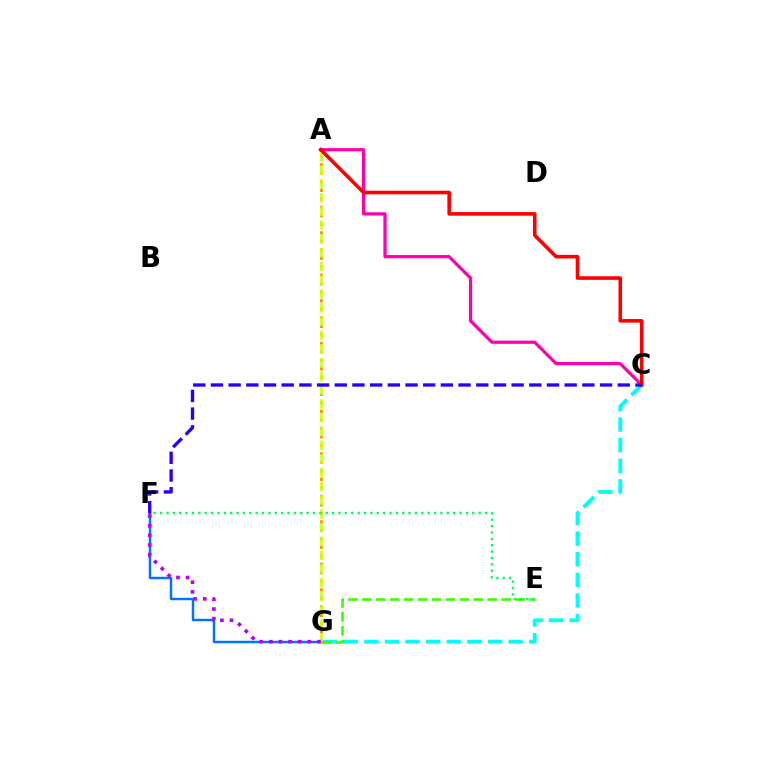{('F', 'G'): [{'color': '#0074ff', 'line_style': 'solid', 'thickness': 1.76}, {'color': '#b900ff', 'line_style': 'dotted', 'thickness': 2.62}], ('A', 'C'): [{'color': '#ff00ac', 'line_style': 'solid', 'thickness': 2.32}, {'color': '#ff0000', 'line_style': 'solid', 'thickness': 2.59}], ('A', 'G'): [{'color': '#ff9400', 'line_style': 'dotted', 'thickness': 2.31}, {'color': '#d1ff00', 'line_style': 'dashed', 'thickness': 1.87}], ('C', 'G'): [{'color': '#00fff6', 'line_style': 'dashed', 'thickness': 2.8}], ('E', 'G'): [{'color': '#3dff00', 'line_style': 'dashed', 'thickness': 1.89}], ('C', 'F'): [{'color': '#2500ff', 'line_style': 'dashed', 'thickness': 2.4}], ('E', 'F'): [{'color': '#00ff5c', 'line_style': 'dotted', 'thickness': 1.73}]}